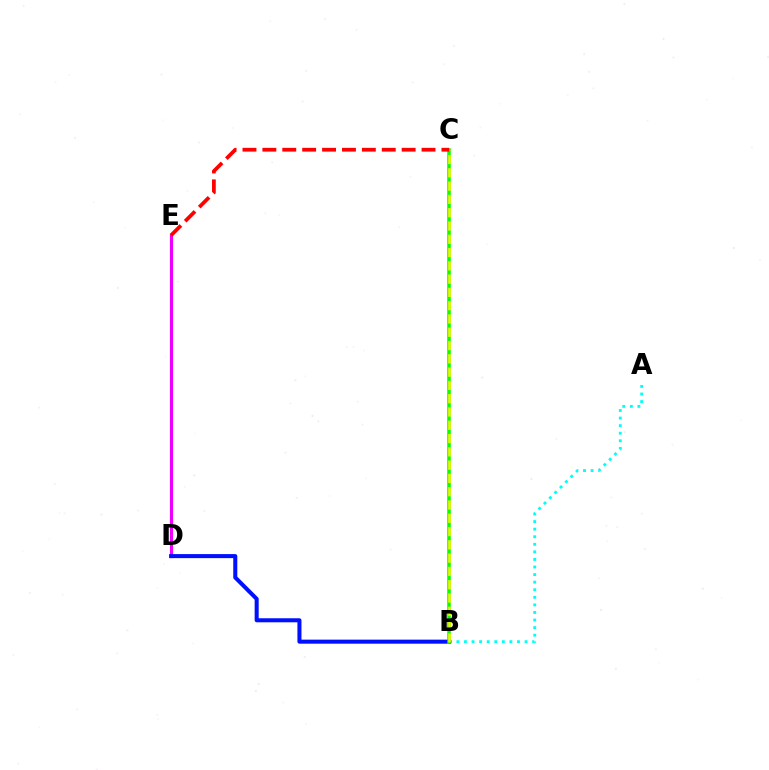{('A', 'B'): [{'color': '#00fff6', 'line_style': 'dotted', 'thickness': 2.06}], ('D', 'E'): [{'color': '#ee00ff', 'line_style': 'solid', 'thickness': 2.26}], ('B', 'D'): [{'color': '#0010ff', 'line_style': 'solid', 'thickness': 2.91}], ('B', 'C'): [{'color': '#08ff00', 'line_style': 'solid', 'thickness': 2.53}, {'color': '#fcf500', 'line_style': 'dashed', 'thickness': 1.81}], ('C', 'E'): [{'color': '#ff0000', 'line_style': 'dashed', 'thickness': 2.7}]}